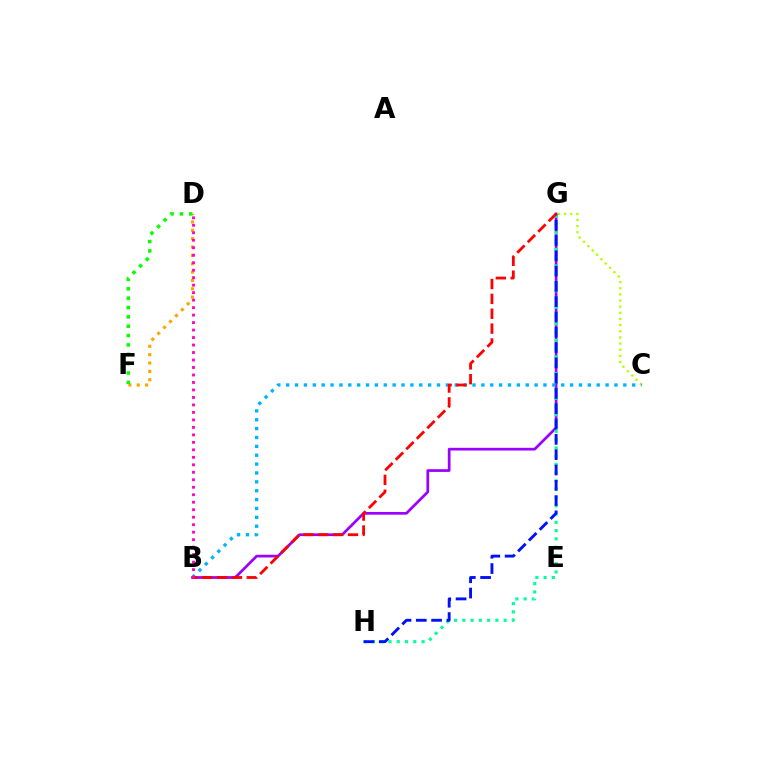{('D', 'F'): [{'color': '#ffa500', 'line_style': 'dotted', 'thickness': 2.27}, {'color': '#08ff00', 'line_style': 'dotted', 'thickness': 2.54}], ('B', 'G'): [{'color': '#9b00ff', 'line_style': 'solid', 'thickness': 1.95}, {'color': '#ff0000', 'line_style': 'dashed', 'thickness': 2.02}], ('G', 'H'): [{'color': '#00ff9d', 'line_style': 'dotted', 'thickness': 2.25}, {'color': '#0010ff', 'line_style': 'dashed', 'thickness': 2.08}], ('C', 'G'): [{'color': '#b3ff00', 'line_style': 'dotted', 'thickness': 1.67}], ('B', 'C'): [{'color': '#00b5ff', 'line_style': 'dotted', 'thickness': 2.41}], ('B', 'D'): [{'color': '#ff00bd', 'line_style': 'dotted', 'thickness': 2.03}]}